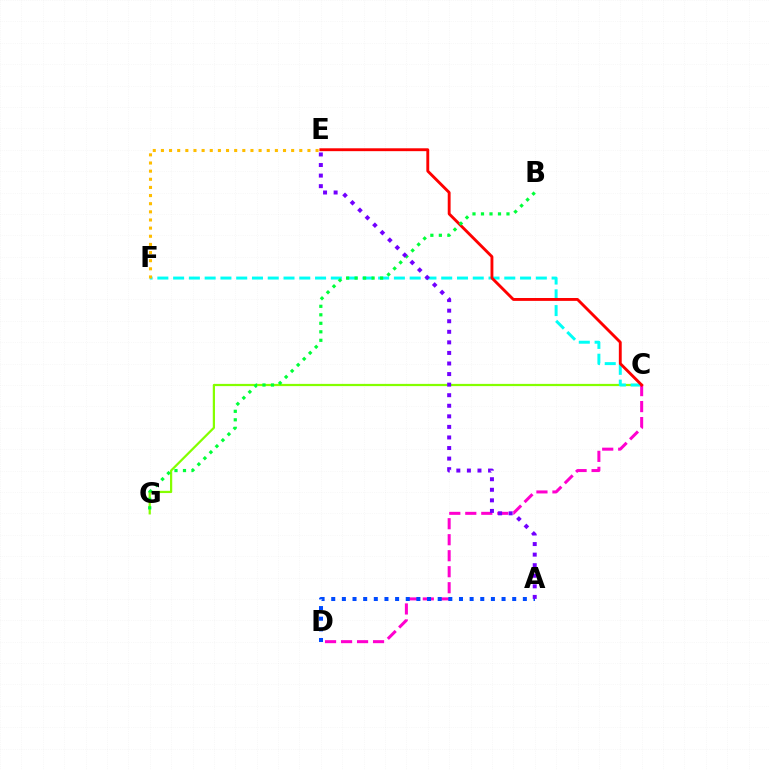{('C', 'G'): [{'color': '#84ff00', 'line_style': 'solid', 'thickness': 1.6}], ('C', 'F'): [{'color': '#00fff6', 'line_style': 'dashed', 'thickness': 2.14}], ('C', 'D'): [{'color': '#ff00cf', 'line_style': 'dashed', 'thickness': 2.17}], ('C', 'E'): [{'color': '#ff0000', 'line_style': 'solid', 'thickness': 2.07}], ('E', 'F'): [{'color': '#ffbd00', 'line_style': 'dotted', 'thickness': 2.21}], ('B', 'G'): [{'color': '#00ff39', 'line_style': 'dotted', 'thickness': 2.31}], ('A', 'D'): [{'color': '#004bff', 'line_style': 'dotted', 'thickness': 2.89}], ('A', 'E'): [{'color': '#7200ff', 'line_style': 'dotted', 'thickness': 2.87}]}